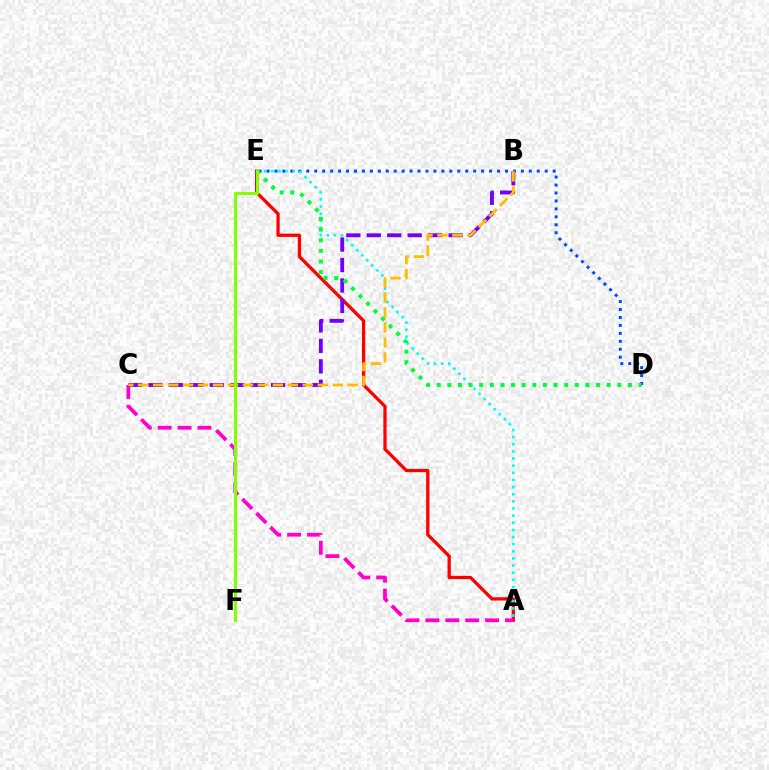{('D', 'E'): [{'color': '#004bff', 'line_style': 'dotted', 'thickness': 2.16}, {'color': '#00ff39', 'line_style': 'dotted', 'thickness': 2.89}], ('A', 'E'): [{'color': '#ff0000', 'line_style': 'solid', 'thickness': 2.35}, {'color': '#00fff6', 'line_style': 'dotted', 'thickness': 1.94}], ('A', 'C'): [{'color': '#ff00cf', 'line_style': 'dashed', 'thickness': 2.7}], ('B', 'C'): [{'color': '#7200ff', 'line_style': 'dashed', 'thickness': 2.78}, {'color': '#ffbd00', 'line_style': 'dashed', 'thickness': 2.03}], ('E', 'F'): [{'color': '#84ff00', 'line_style': 'solid', 'thickness': 2.2}]}